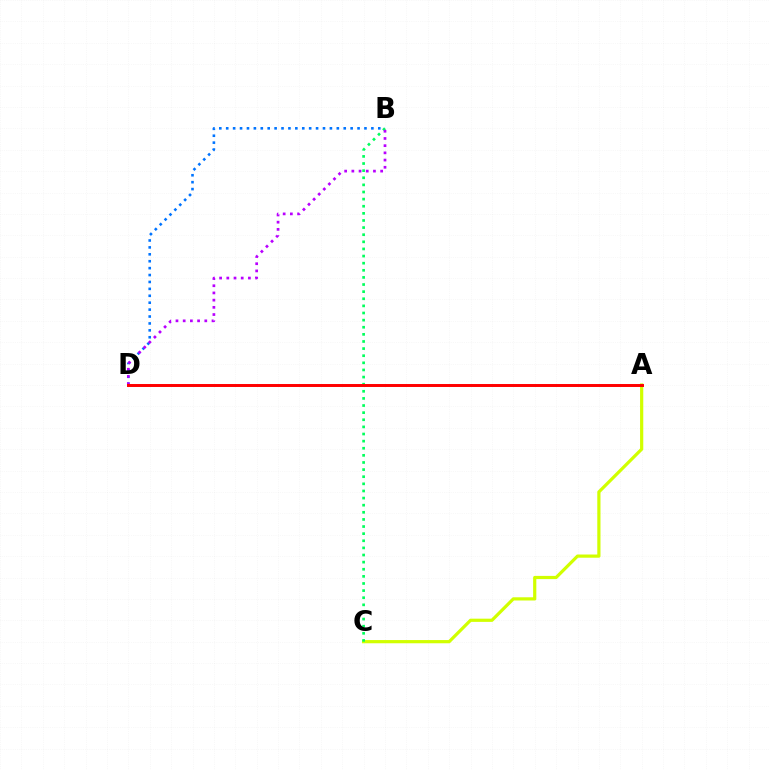{('A', 'C'): [{'color': '#d1ff00', 'line_style': 'solid', 'thickness': 2.31}], ('B', 'C'): [{'color': '#00ff5c', 'line_style': 'dotted', 'thickness': 1.93}], ('B', 'D'): [{'color': '#0074ff', 'line_style': 'dotted', 'thickness': 1.88}, {'color': '#b900ff', 'line_style': 'dotted', 'thickness': 1.96}], ('A', 'D'): [{'color': '#ff0000', 'line_style': 'solid', 'thickness': 2.13}]}